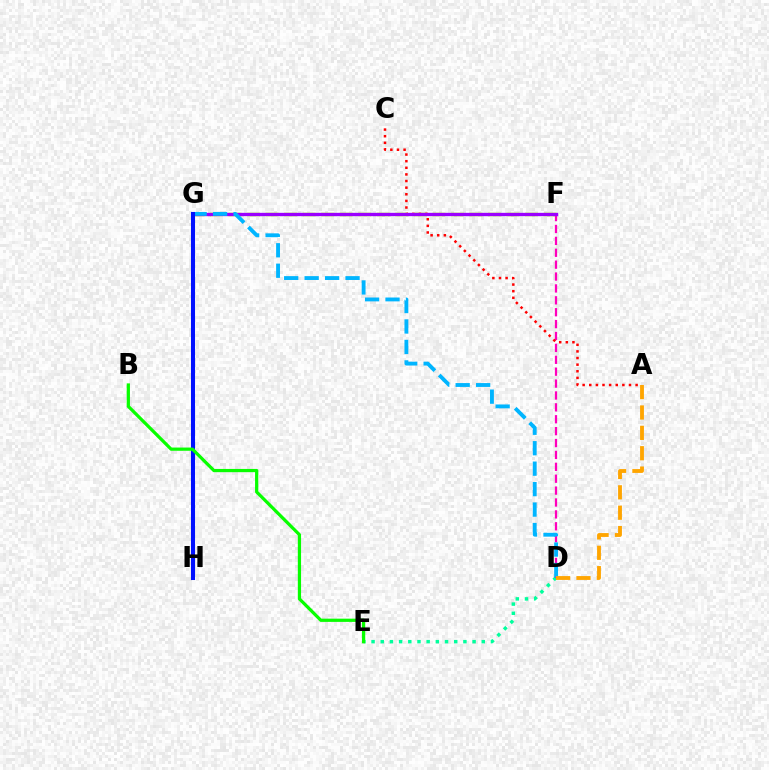{('F', 'G'): [{'color': '#b3ff00', 'line_style': 'dashed', 'thickness': 2.52}, {'color': '#9b00ff', 'line_style': 'solid', 'thickness': 2.4}], ('D', 'E'): [{'color': '#00ff9d', 'line_style': 'dotted', 'thickness': 2.5}], ('D', 'F'): [{'color': '#ff00bd', 'line_style': 'dashed', 'thickness': 1.62}], ('A', 'C'): [{'color': '#ff0000', 'line_style': 'dotted', 'thickness': 1.8}], ('D', 'G'): [{'color': '#00b5ff', 'line_style': 'dashed', 'thickness': 2.78}], ('G', 'H'): [{'color': '#0010ff', 'line_style': 'solid', 'thickness': 2.92}], ('A', 'D'): [{'color': '#ffa500', 'line_style': 'dashed', 'thickness': 2.77}], ('B', 'E'): [{'color': '#08ff00', 'line_style': 'solid', 'thickness': 2.32}]}